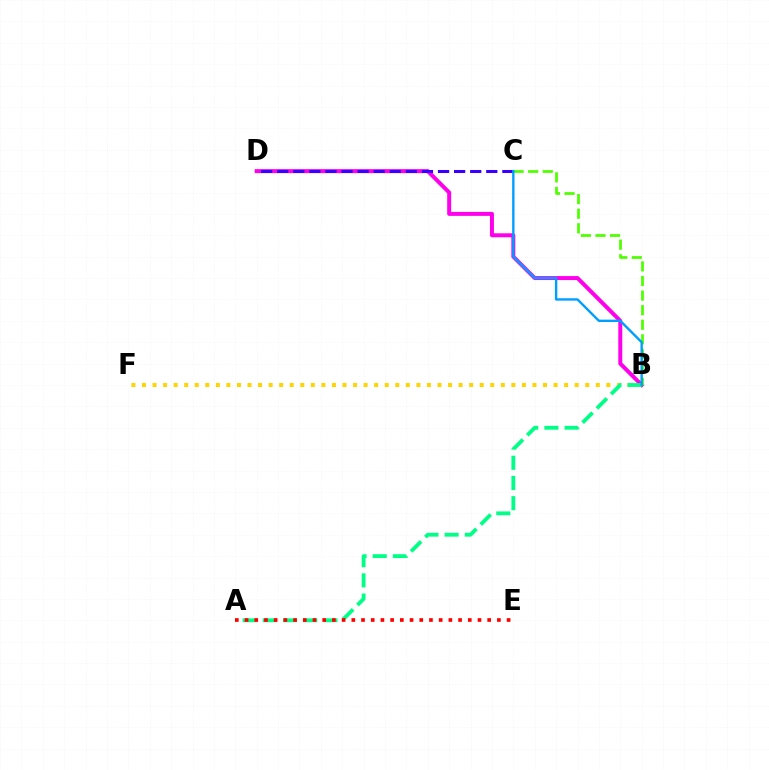{('B', 'F'): [{'color': '#ffd500', 'line_style': 'dotted', 'thickness': 2.87}], ('B', 'D'): [{'color': '#ff00ed', 'line_style': 'solid', 'thickness': 2.86}], ('C', 'D'): [{'color': '#3700ff', 'line_style': 'dashed', 'thickness': 2.19}], ('A', 'B'): [{'color': '#00ff86', 'line_style': 'dashed', 'thickness': 2.74}], ('B', 'C'): [{'color': '#4fff00', 'line_style': 'dashed', 'thickness': 1.98}, {'color': '#009eff', 'line_style': 'solid', 'thickness': 1.72}], ('A', 'E'): [{'color': '#ff0000', 'line_style': 'dotted', 'thickness': 2.64}]}